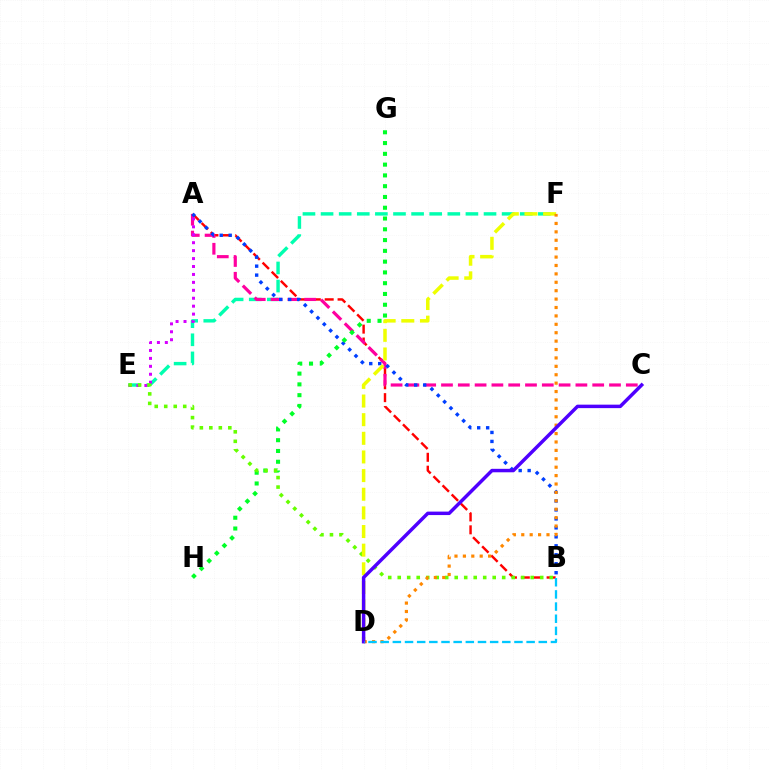{('A', 'B'): [{'color': '#ff0000', 'line_style': 'dashed', 'thickness': 1.75}, {'color': '#003fff', 'line_style': 'dotted', 'thickness': 2.44}], ('E', 'F'): [{'color': '#00ffaf', 'line_style': 'dashed', 'thickness': 2.46}], ('A', 'C'): [{'color': '#ff00a0', 'line_style': 'dashed', 'thickness': 2.28}], ('G', 'H'): [{'color': '#00ff27', 'line_style': 'dotted', 'thickness': 2.93}], ('A', 'E'): [{'color': '#d600ff', 'line_style': 'dotted', 'thickness': 2.16}], ('B', 'E'): [{'color': '#66ff00', 'line_style': 'dotted', 'thickness': 2.58}], ('D', 'F'): [{'color': '#eeff00', 'line_style': 'dashed', 'thickness': 2.53}, {'color': '#ff8800', 'line_style': 'dotted', 'thickness': 2.28}], ('C', 'D'): [{'color': '#4f00ff', 'line_style': 'solid', 'thickness': 2.5}], ('B', 'D'): [{'color': '#00c7ff', 'line_style': 'dashed', 'thickness': 1.65}]}